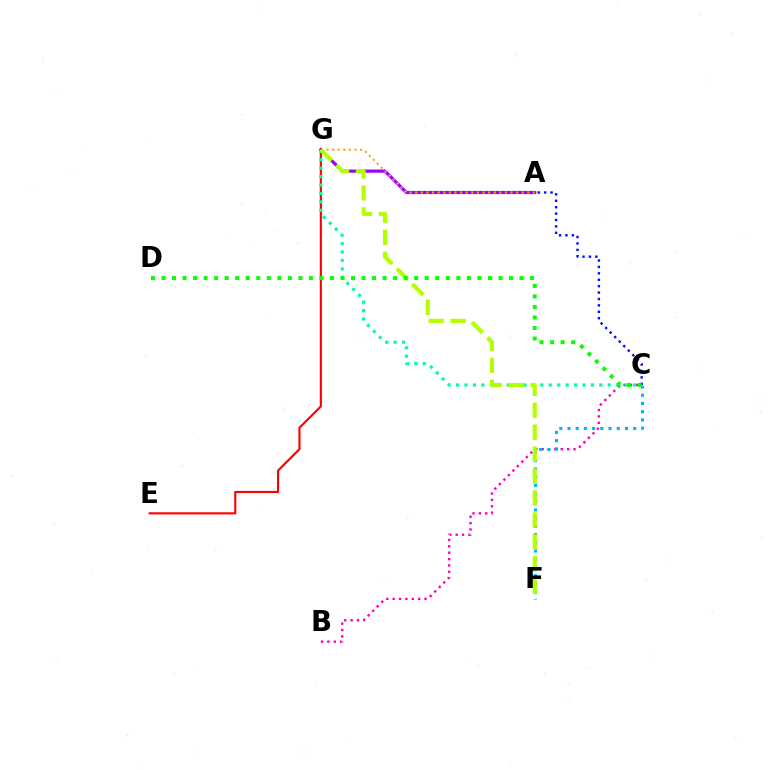{('B', 'C'): [{'color': '#ff00bd', 'line_style': 'dotted', 'thickness': 1.73}], ('A', 'G'): [{'color': '#9b00ff', 'line_style': 'solid', 'thickness': 2.28}, {'color': '#ffa500', 'line_style': 'dotted', 'thickness': 1.52}], ('E', 'G'): [{'color': '#ff0000', 'line_style': 'solid', 'thickness': 1.54}], ('C', 'G'): [{'color': '#00ff9d', 'line_style': 'dotted', 'thickness': 2.29}], ('A', 'C'): [{'color': '#0010ff', 'line_style': 'dotted', 'thickness': 1.74}], ('C', 'F'): [{'color': '#00b5ff', 'line_style': 'dotted', 'thickness': 2.23}], ('F', 'G'): [{'color': '#b3ff00', 'line_style': 'dashed', 'thickness': 2.98}], ('C', 'D'): [{'color': '#08ff00', 'line_style': 'dotted', 'thickness': 2.86}]}